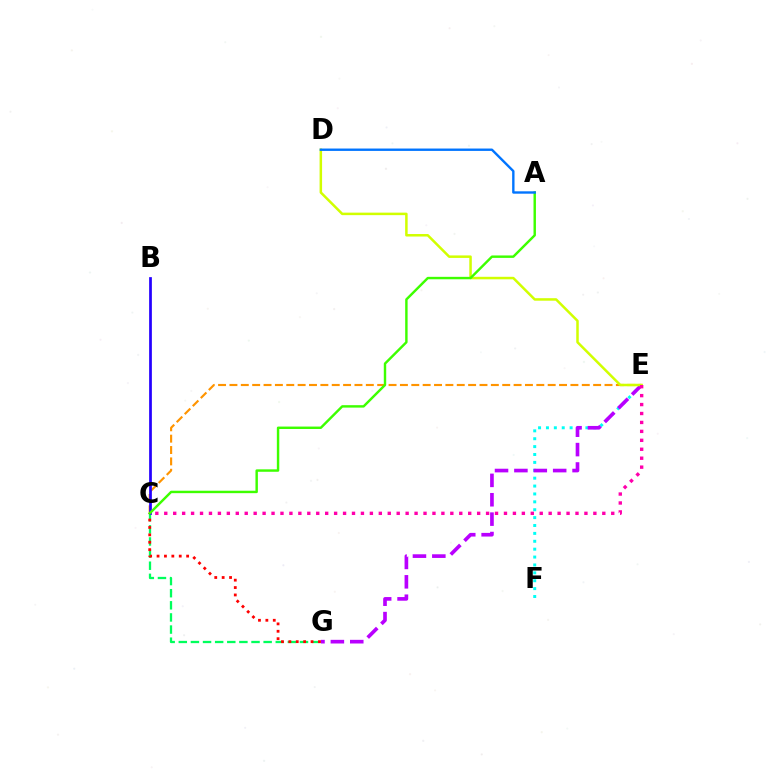{('C', 'E'): [{'color': '#ff9400', 'line_style': 'dashed', 'thickness': 1.54}, {'color': '#ff00ac', 'line_style': 'dotted', 'thickness': 2.43}], ('C', 'G'): [{'color': '#00ff5c', 'line_style': 'dashed', 'thickness': 1.65}, {'color': '#ff0000', 'line_style': 'dotted', 'thickness': 2.01}], ('E', 'F'): [{'color': '#00fff6', 'line_style': 'dotted', 'thickness': 2.14}], ('B', 'C'): [{'color': '#2500ff', 'line_style': 'solid', 'thickness': 1.97}], ('E', 'G'): [{'color': '#b900ff', 'line_style': 'dashed', 'thickness': 2.63}], ('D', 'E'): [{'color': '#d1ff00', 'line_style': 'solid', 'thickness': 1.81}], ('A', 'C'): [{'color': '#3dff00', 'line_style': 'solid', 'thickness': 1.75}], ('A', 'D'): [{'color': '#0074ff', 'line_style': 'solid', 'thickness': 1.71}]}